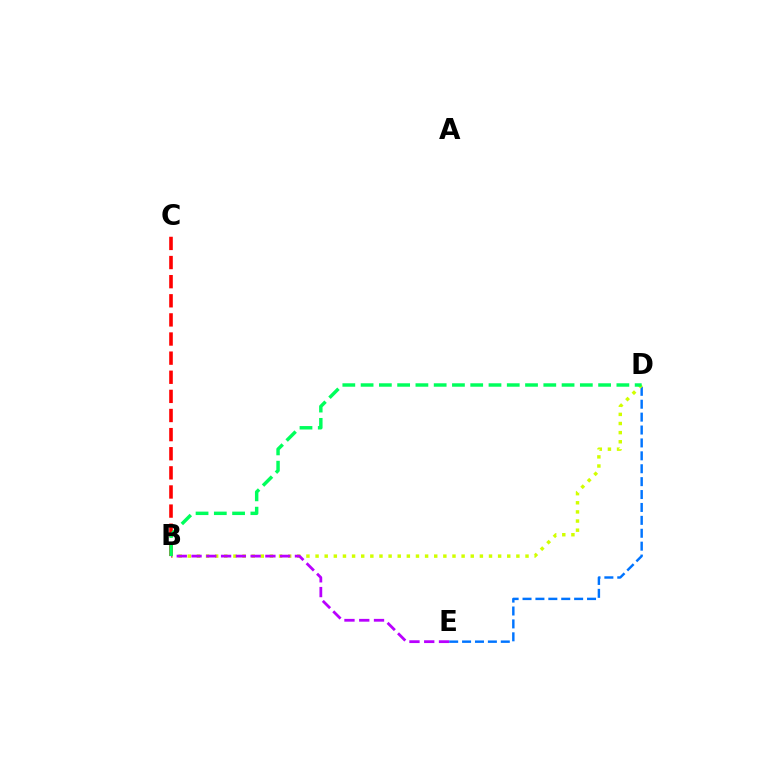{('D', 'E'): [{'color': '#0074ff', 'line_style': 'dashed', 'thickness': 1.75}], ('B', 'D'): [{'color': '#d1ff00', 'line_style': 'dotted', 'thickness': 2.48}, {'color': '#00ff5c', 'line_style': 'dashed', 'thickness': 2.48}], ('B', 'C'): [{'color': '#ff0000', 'line_style': 'dashed', 'thickness': 2.6}], ('B', 'E'): [{'color': '#b900ff', 'line_style': 'dashed', 'thickness': 2.01}]}